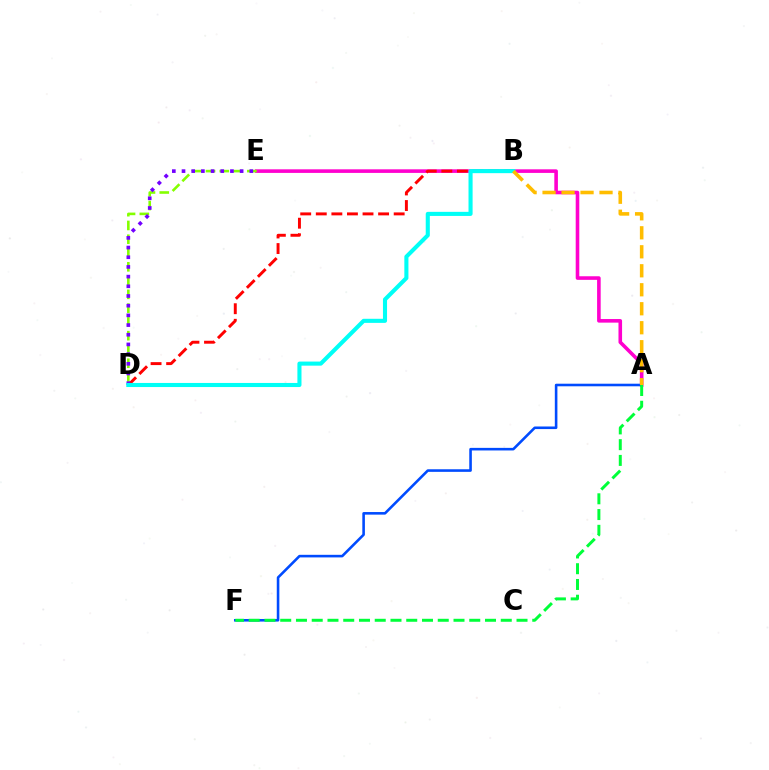{('A', 'E'): [{'color': '#ff00cf', 'line_style': 'solid', 'thickness': 2.59}], ('D', 'E'): [{'color': '#84ff00', 'line_style': 'dashed', 'thickness': 1.87}, {'color': '#7200ff', 'line_style': 'dotted', 'thickness': 2.63}], ('B', 'D'): [{'color': '#ff0000', 'line_style': 'dashed', 'thickness': 2.12}, {'color': '#00fff6', 'line_style': 'solid', 'thickness': 2.94}], ('A', 'F'): [{'color': '#004bff', 'line_style': 'solid', 'thickness': 1.86}, {'color': '#00ff39', 'line_style': 'dashed', 'thickness': 2.14}], ('A', 'B'): [{'color': '#ffbd00', 'line_style': 'dashed', 'thickness': 2.58}]}